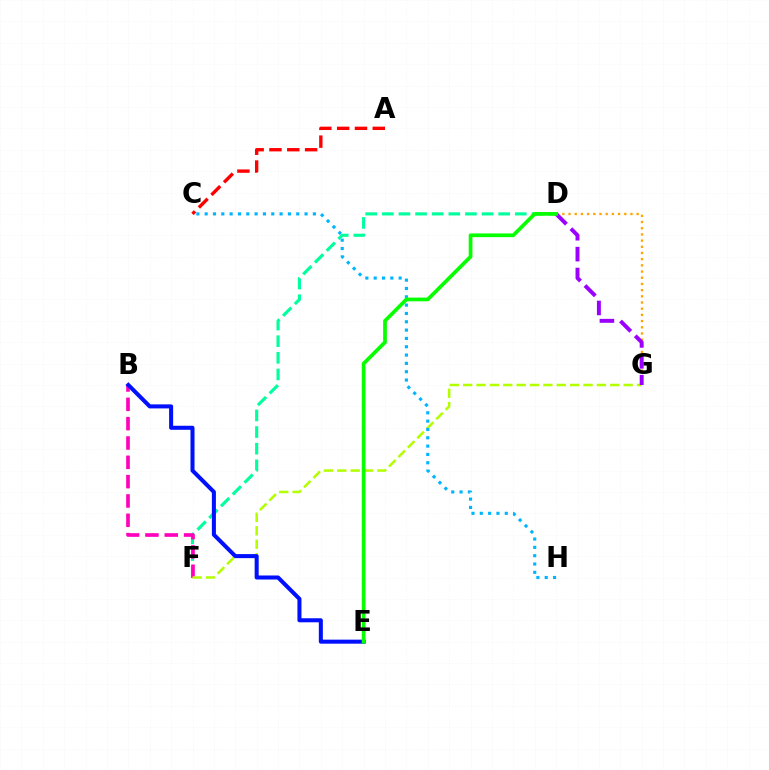{('D', 'F'): [{'color': '#00ff9d', 'line_style': 'dashed', 'thickness': 2.26}], ('B', 'F'): [{'color': '#ff00bd', 'line_style': 'dashed', 'thickness': 2.63}], ('A', 'C'): [{'color': '#ff0000', 'line_style': 'dashed', 'thickness': 2.42}], ('D', 'G'): [{'color': '#ffa500', 'line_style': 'dotted', 'thickness': 1.68}, {'color': '#9b00ff', 'line_style': 'dashed', 'thickness': 2.84}], ('F', 'G'): [{'color': '#b3ff00', 'line_style': 'dashed', 'thickness': 1.82}], ('C', 'H'): [{'color': '#00b5ff', 'line_style': 'dotted', 'thickness': 2.26}], ('B', 'E'): [{'color': '#0010ff', 'line_style': 'solid', 'thickness': 2.91}], ('D', 'E'): [{'color': '#08ff00', 'line_style': 'solid', 'thickness': 2.68}]}